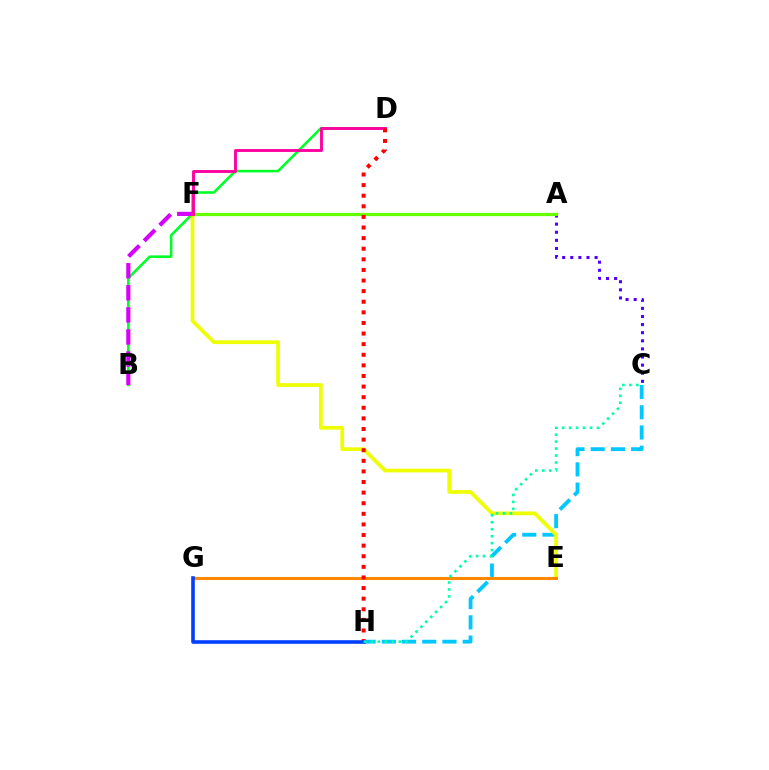{('B', 'D'): [{'color': '#00ff27', 'line_style': 'solid', 'thickness': 1.85}], ('C', 'H'): [{'color': '#00c7ff', 'line_style': 'dashed', 'thickness': 2.75}, {'color': '#00ffaf', 'line_style': 'dotted', 'thickness': 1.89}], ('E', 'F'): [{'color': '#eeff00', 'line_style': 'solid', 'thickness': 2.68}], ('E', 'G'): [{'color': '#ff8800', 'line_style': 'solid', 'thickness': 2.2}], ('A', 'C'): [{'color': '#4f00ff', 'line_style': 'dotted', 'thickness': 2.2}], ('B', 'F'): [{'color': '#d600ff', 'line_style': 'dashed', 'thickness': 3.0}], ('A', 'F'): [{'color': '#66ff00', 'line_style': 'solid', 'thickness': 2.32}], ('D', 'F'): [{'color': '#ff00a0', 'line_style': 'solid', 'thickness': 2.08}], ('D', 'H'): [{'color': '#ff0000', 'line_style': 'dotted', 'thickness': 2.88}], ('G', 'H'): [{'color': '#003fff', 'line_style': 'solid', 'thickness': 2.58}]}